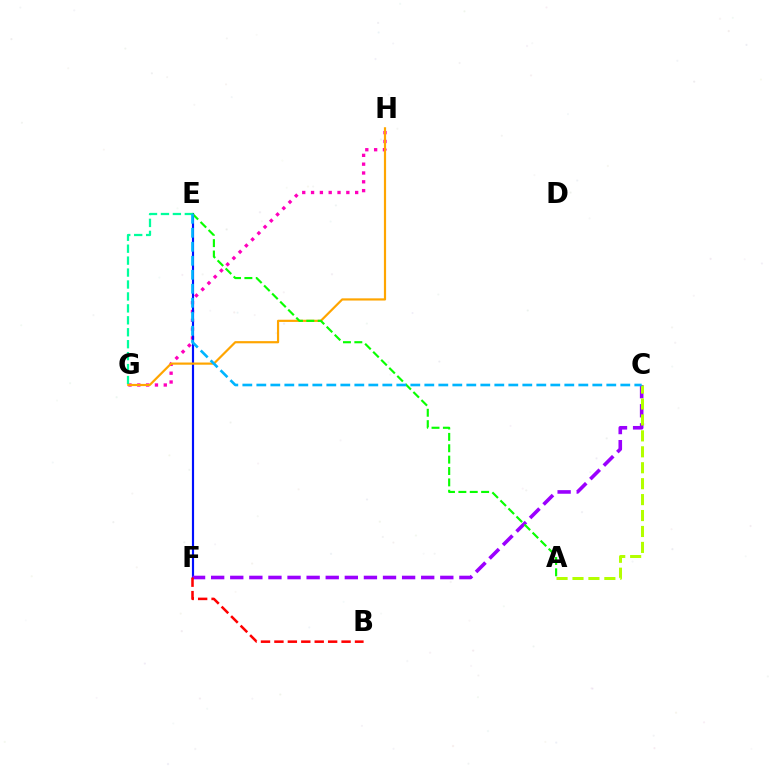{('G', 'H'): [{'color': '#ff00bd', 'line_style': 'dotted', 'thickness': 2.4}, {'color': '#ffa500', 'line_style': 'solid', 'thickness': 1.58}], ('E', 'F'): [{'color': '#0010ff', 'line_style': 'solid', 'thickness': 1.56}], ('E', 'G'): [{'color': '#00ff9d', 'line_style': 'dashed', 'thickness': 1.62}], ('C', 'F'): [{'color': '#9b00ff', 'line_style': 'dashed', 'thickness': 2.59}], ('A', 'C'): [{'color': '#b3ff00', 'line_style': 'dashed', 'thickness': 2.16}], ('B', 'F'): [{'color': '#ff0000', 'line_style': 'dashed', 'thickness': 1.82}], ('A', 'E'): [{'color': '#08ff00', 'line_style': 'dashed', 'thickness': 1.55}], ('C', 'E'): [{'color': '#00b5ff', 'line_style': 'dashed', 'thickness': 1.9}]}